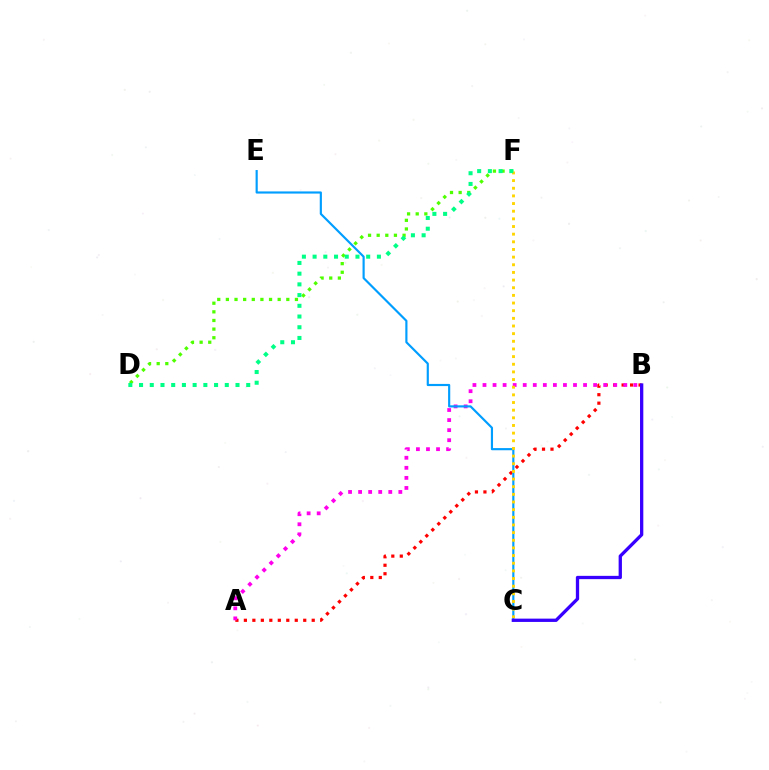{('A', 'B'): [{'color': '#ff0000', 'line_style': 'dotted', 'thickness': 2.3}, {'color': '#ff00ed', 'line_style': 'dotted', 'thickness': 2.73}], ('D', 'F'): [{'color': '#4fff00', 'line_style': 'dotted', 'thickness': 2.35}, {'color': '#00ff86', 'line_style': 'dotted', 'thickness': 2.91}], ('C', 'E'): [{'color': '#009eff', 'line_style': 'solid', 'thickness': 1.55}], ('C', 'F'): [{'color': '#ffd500', 'line_style': 'dotted', 'thickness': 2.08}], ('B', 'C'): [{'color': '#3700ff', 'line_style': 'solid', 'thickness': 2.37}]}